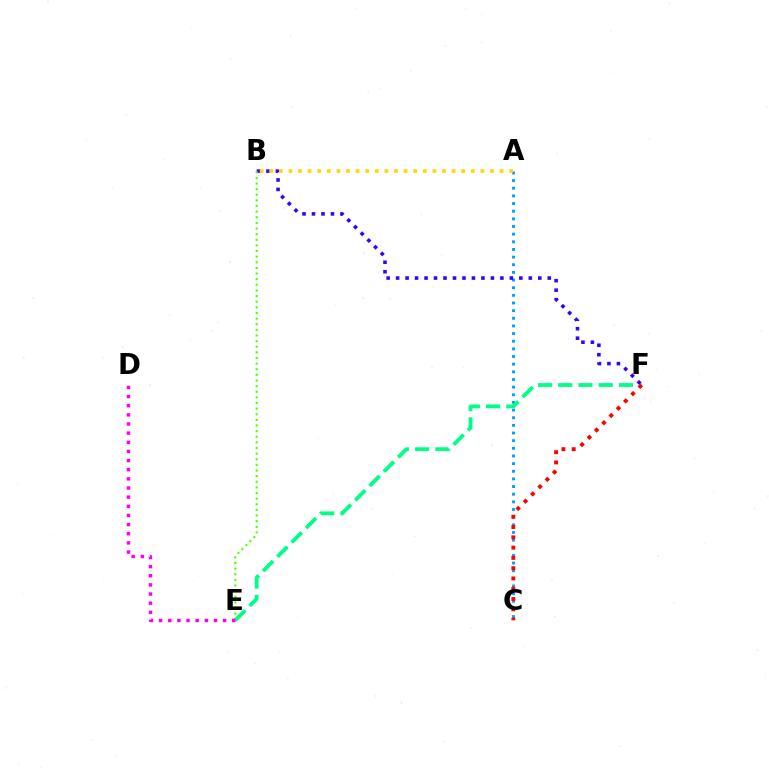{('A', 'C'): [{'color': '#009eff', 'line_style': 'dotted', 'thickness': 2.08}], ('E', 'F'): [{'color': '#00ff86', 'line_style': 'dashed', 'thickness': 2.75}], ('B', 'F'): [{'color': '#3700ff', 'line_style': 'dotted', 'thickness': 2.58}], ('B', 'E'): [{'color': '#4fff00', 'line_style': 'dotted', 'thickness': 1.53}], ('A', 'B'): [{'color': '#ffd500', 'line_style': 'dotted', 'thickness': 2.61}], ('D', 'E'): [{'color': '#ff00ed', 'line_style': 'dotted', 'thickness': 2.48}], ('C', 'F'): [{'color': '#ff0000', 'line_style': 'dotted', 'thickness': 2.8}]}